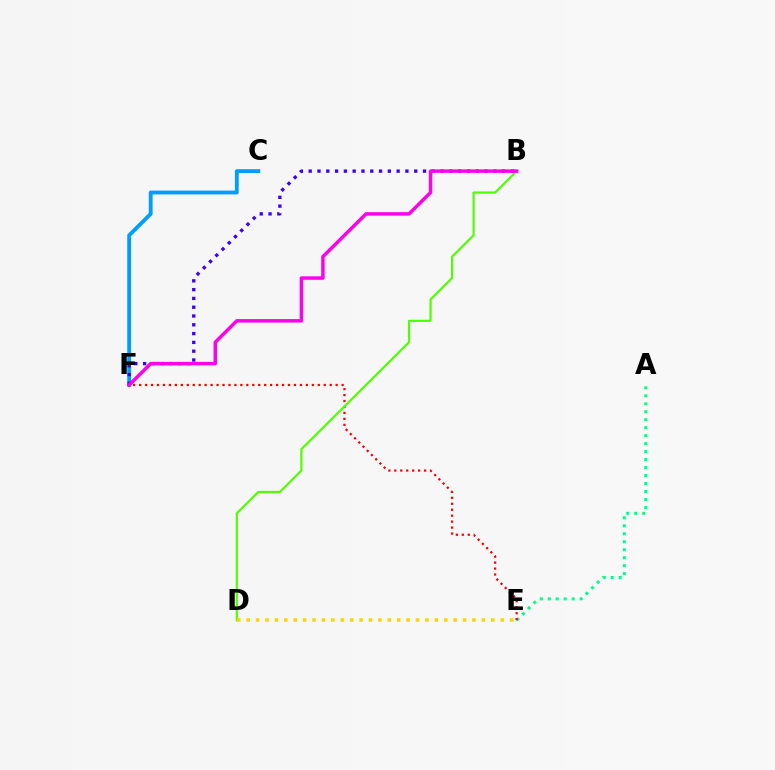{('C', 'F'): [{'color': '#009eff', 'line_style': 'solid', 'thickness': 2.77}], ('A', 'E'): [{'color': '#00ff86', 'line_style': 'dotted', 'thickness': 2.17}], ('E', 'F'): [{'color': '#ff0000', 'line_style': 'dotted', 'thickness': 1.62}], ('B', 'D'): [{'color': '#4fff00', 'line_style': 'solid', 'thickness': 1.57}], ('B', 'F'): [{'color': '#3700ff', 'line_style': 'dotted', 'thickness': 2.39}, {'color': '#ff00ed', 'line_style': 'solid', 'thickness': 2.5}], ('D', 'E'): [{'color': '#ffd500', 'line_style': 'dotted', 'thickness': 2.56}]}